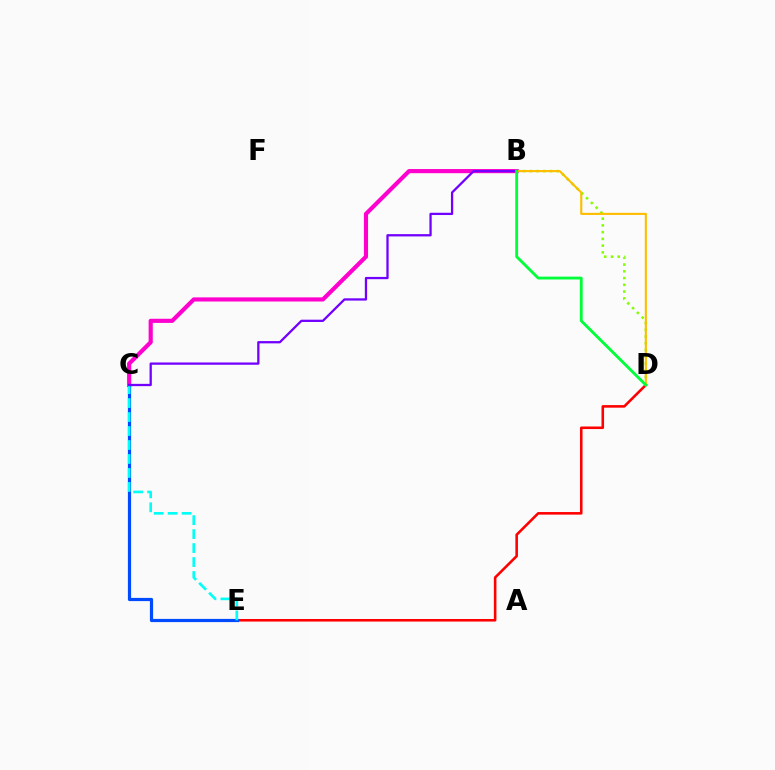{('B', 'D'): [{'color': '#84ff00', 'line_style': 'dotted', 'thickness': 1.83}, {'color': '#ffbd00', 'line_style': 'solid', 'thickness': 1.52}, {'color': '#00ff39', 'line_style': 'solid', 'thickness': 2.05}], ('B', 'C'): [{'color': '#ff00cf', 'line_style': 'solid', 'thickness': 2.98}, {'color': '#7200ff', 'line_style': 'solid', 'thickness': 1.64}], ('D', 'E'): [{'color': '#ff0000', 'line_style': 'solid', 'thickness': 1.85}], ('C', 'E'): [{'color': '#004bff', 'line_style': 'solid', 'thickness': 2.3}, {'color': '#00fff6', 'line_style': 'dashed', 'thickness': 1.9}]}